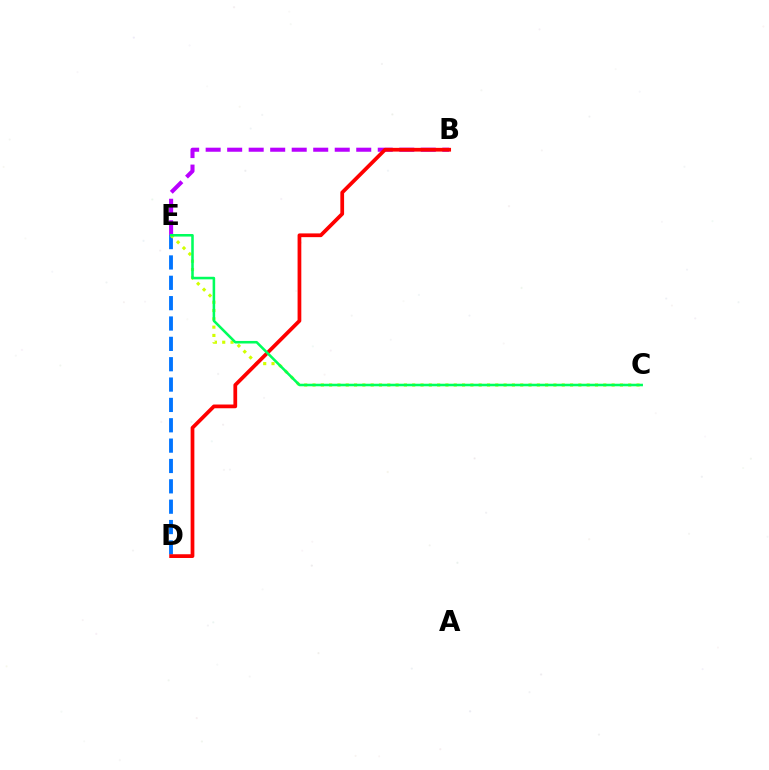{('D', 'E'): [{'color': '#0074ff', 'line_style': 'dashed', 'thickness': 2.76}], ('B', 'E'): [{'color': '#b900ff', 'line_style': 'dashed', 'thickness': 2.92}], ('C', 'E'): [{'color': '#d1ff00', 'line_style': 'dotted', 'thickness': 2.26}, {'color': '#00ff5c', 'line_style': 'solid', 'thickness': 1.84}], ('B', 'D'): [{'color': '#ff0000', 'line_style': 'solid', 'thickness': 2.69}]}